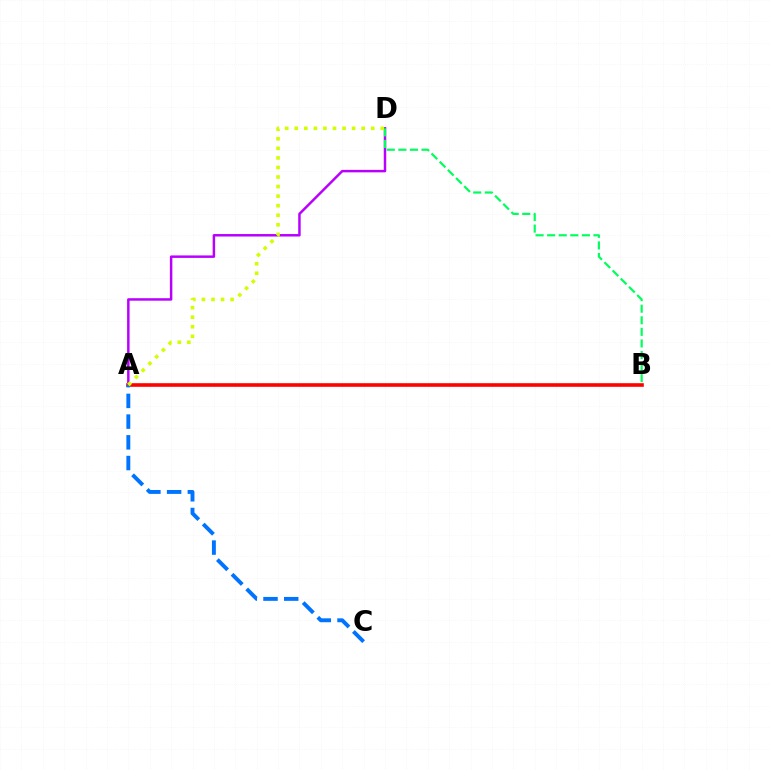{('A', 'D'): [{'color': '#b900ff', 'line_style': 'solid', 'thickness': 1.78}, {'color': '#d1ff00', 'line_style': 'dotted', 'thickness': 2.6}], ('A', 'B'): [{'color': '#ff0000', 'line_style': 'solid', 'thickness': 2.6}], ('A', 'C'): [{'color': '#0074ff', 'line_style': 'dashed', 'thickness': 2.81}], ('B', 'D'): [{'color': '#00ff5c', 'line_style': 'dashed', 'thickness': 1.57}]}